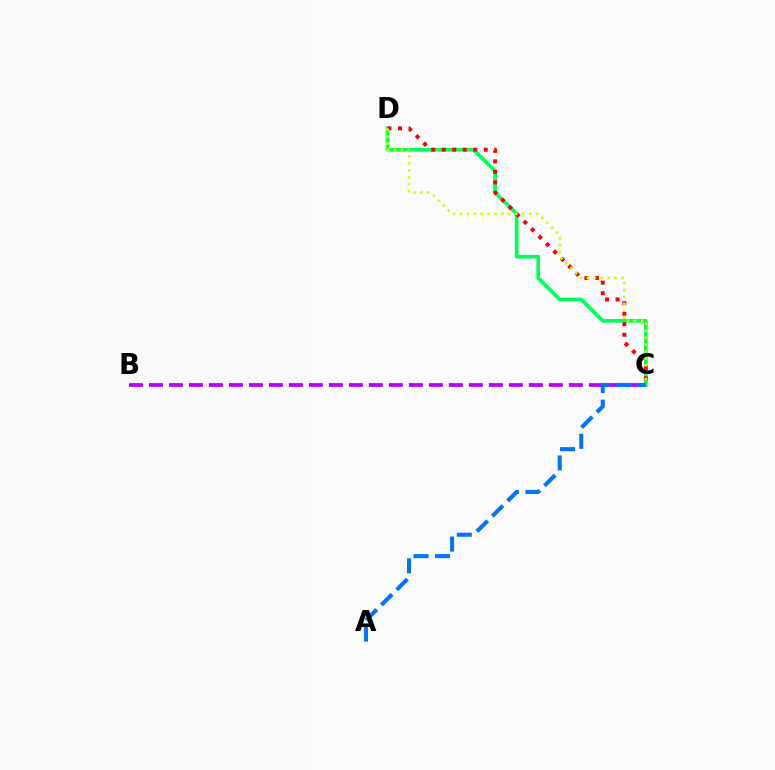{('C', 'D'): [{'color': '#00ff5c', 'line_style': 'solid', 'thickness': 2.65}, {'color': '#ff0000', 'line_style': 'dotted', 'thickness': 2.86}, {'color': '#d1ff00', 'line_style': 'dotted', 'thickness': 1.88}], ('B', 'C'): [{'color': '#b900ff', 'line_style': 'dashed', 'thickness': 2.72}], ('A', 'C'): [{'color': '#0074ff', 'line_style': 'dashed', 'thickness': 2.93}]}